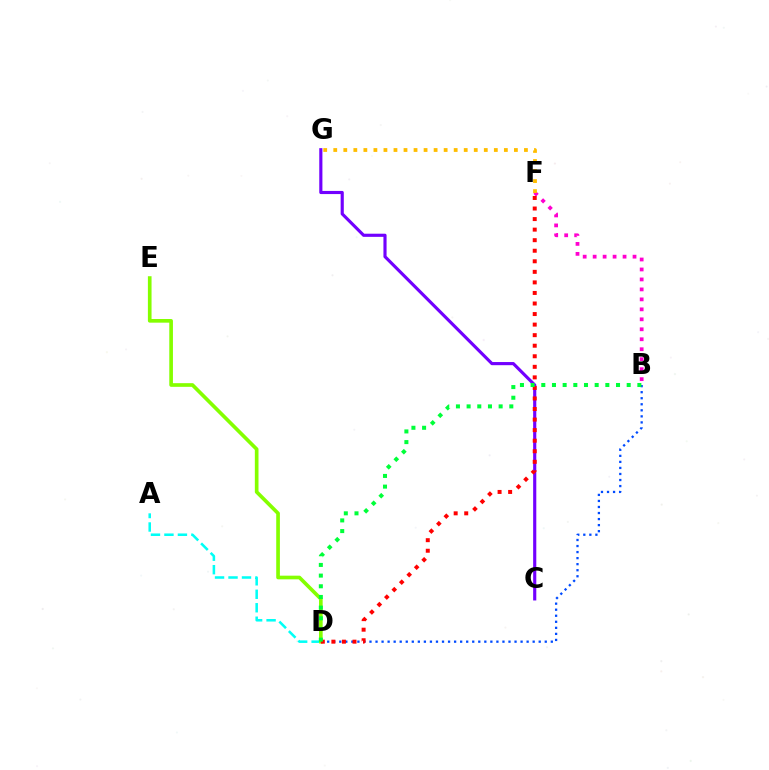{('A', 'D'): [{'color': '#00fff6', 'line_style': 'dashed', 'thickness': 1.83}], ('C', 'G'): [{'color': '#7200ff', 'line_style': 'solid', 'thickness': 2.26}], ('B', 'F'): [{'color': '#ff00cf', 'line_style': 'dotted', 'thickness': 2.71}], ('B', 'D'): [{'color': '#004bff', 'line_style': 'dotted', 'thickness': 1.64}, {'color': '#00ff39', 'line_style': 'dotted', 'thickness': 2.9}], ('D', 'E'): [{'color': '#84ff00', 'line_style': 'solid', 'thickness': 2.64}], ('D', 'F'): [{'color': '#ff0000', 'line_style': 'dotted', 'thickness': 2.87}], ('F', 'G'): [{'color': '#ffbd00', 'line_style': 'dotted', 'thickness': 2.73}]}